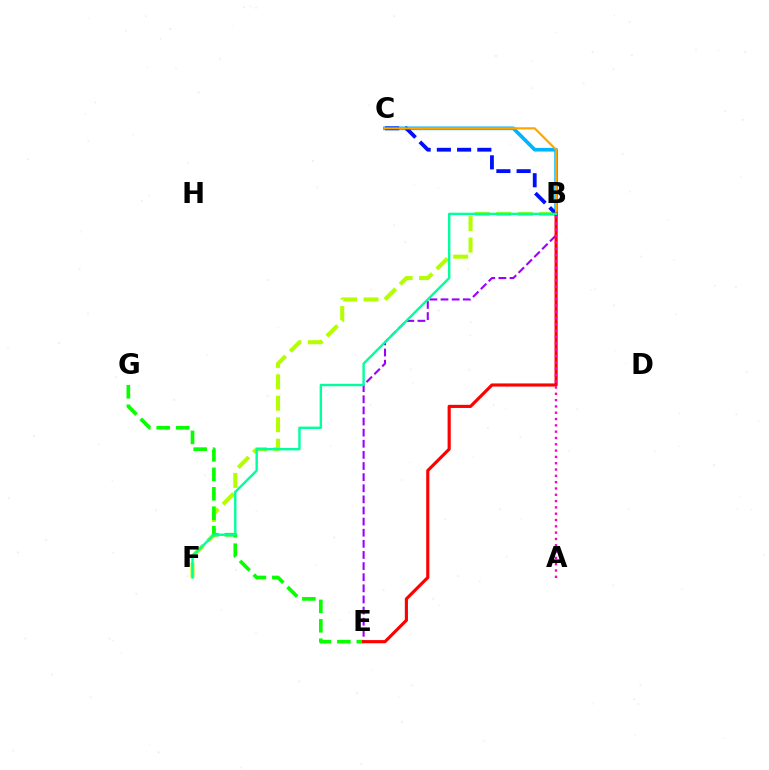{('B', 'C'): [{'color': '#00b5ff', 'line_style': 'solid', 'thickness': 2.64}, {'color': '#0010ff', 'line_style': 'dashed', 'thickness': 2.75}, {'color': '#ffa500', 'line_style': 'solid', 'thickness': 1.55}], ('B', 'E'): [{'color': '#9b00ff', 'line_style': 'dashed', 'thickness': 1.51}, {'color': '#ff0000', 'line_style': 'solid', 'thickness': 2.26}], ('B', 'F'): [{'color': '#b3ff00', 'line_style': 'dashed', 'thickness': 2.92}, {'color': '#00ff9d', 'line_style': 'solid', 'thickness': 1.73}], ('E', 'G'): [{'color': '#08ff00', 'line_style': 'dashed', 'thickness': 2.64}], ('A', 'B'): [{'color': '#ff00bd', 'line_style': 'dotted', 'thickness': 1.71}]}